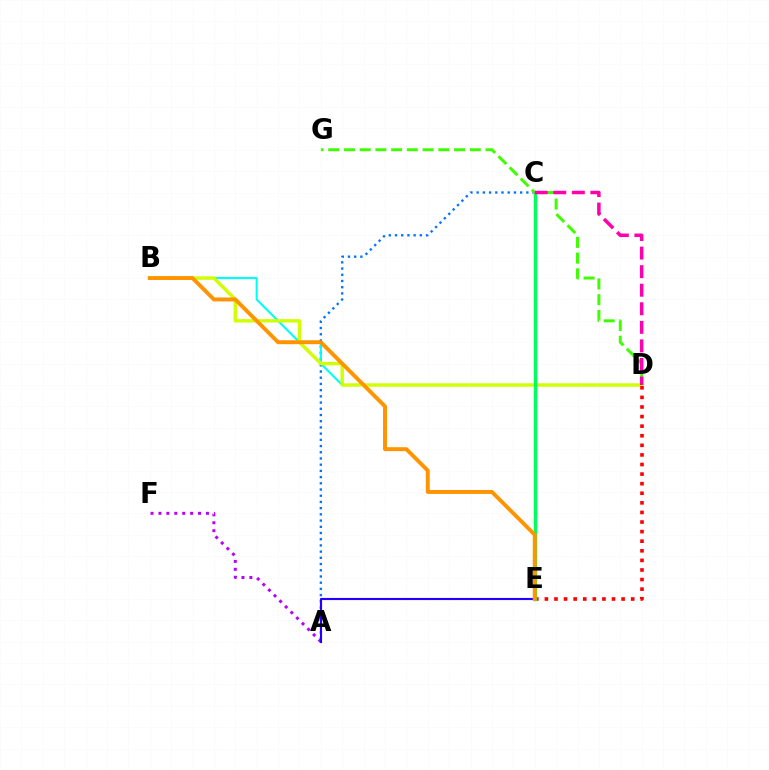{('A', 'C'): [{'color': '#0074ff', 'line_style': 'dotted', 'thickness': 1.69}], ('A', 'F'): [{'color': '#b900ff', 'line_style': 'dotted', 'thickness': 2.15}], ('B', 'D'): [{'color': '#00fff6', 'line_style': 'solid', 'thickness': 1.52}, {'color': '#d1ff00', 'line_style': 'solid', 'thickness': 2.45}], ('D', 'E'): [{'color': '#ff0000', 'line_style': 'dotted', 'thickness': 2.6}], ('C', 'E'): [{'color': '#00ff5c', 'line_style': 'solid', 'thickness': 2.48}], ('D', 'G'): [{'color': '#3dff00', 'line_style': 'dashed', 'thickness': 2.14}], ('A', 'E'): [{'color': '#2500ff', 'line_style': 'solid', 'thickness': 1.54}], ('B', 'E'): [{'color': '#ff9400', 'line_style': 'solid', 'thickness': 2.83}], ('C', 'D'): [{'color': '#ff00ac', 'line_style': 'dashed', 'thickness': 2.52}]}